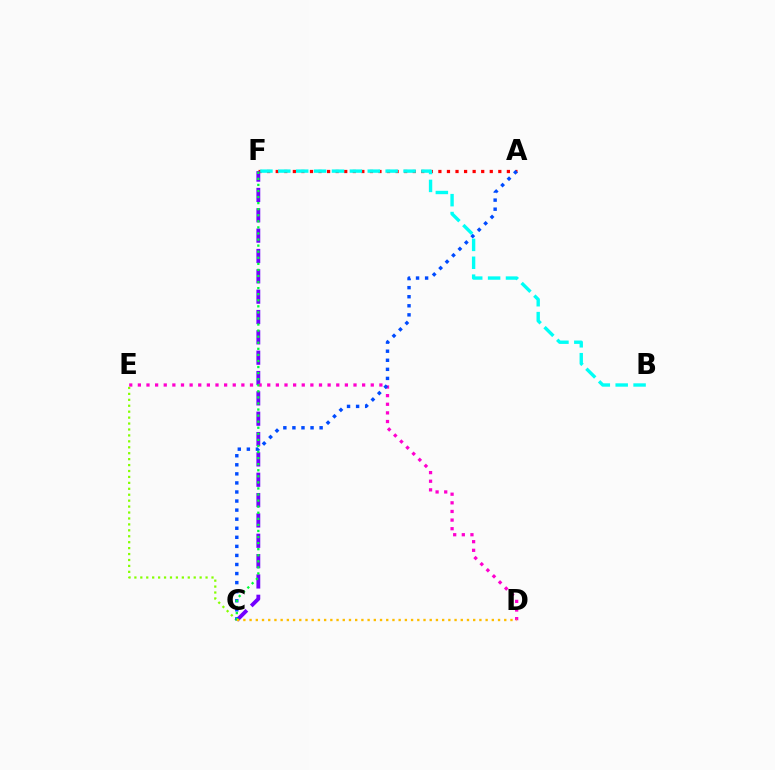{('C', 'E'): [{'color': '#84ff00', 'line_style': 'dotted', 'thickness': 1.61}], ('A', 'F'): [{'color': '#ff0000', 'line_style': 'dotted', 'thickness': 2.33}], ('C', 'F'): [{'color': '#7200ff', 'line_style': 'dashed', 'thickness': 2.76}, {'color': '#00ff39', 'line_style': 'dotted', 'thickness': 1.65}], ('D', 'E'): [{'color': '#ff00cf', 'line_style': 'dotted', 'thickness': 2.34}], ('A', 'C'): [{'color': '#004bff', 'line_style': 'dotted', 'thickness': 2.46}], ('B', 'F'): [{'color': '#00fff6', 'line_style': 'dashed', 'thickness': 2.43}], ('C', 'D'): [{'color': '#ffbd00', 'line_style': 'dotted', 'thickness': 1.69}]}